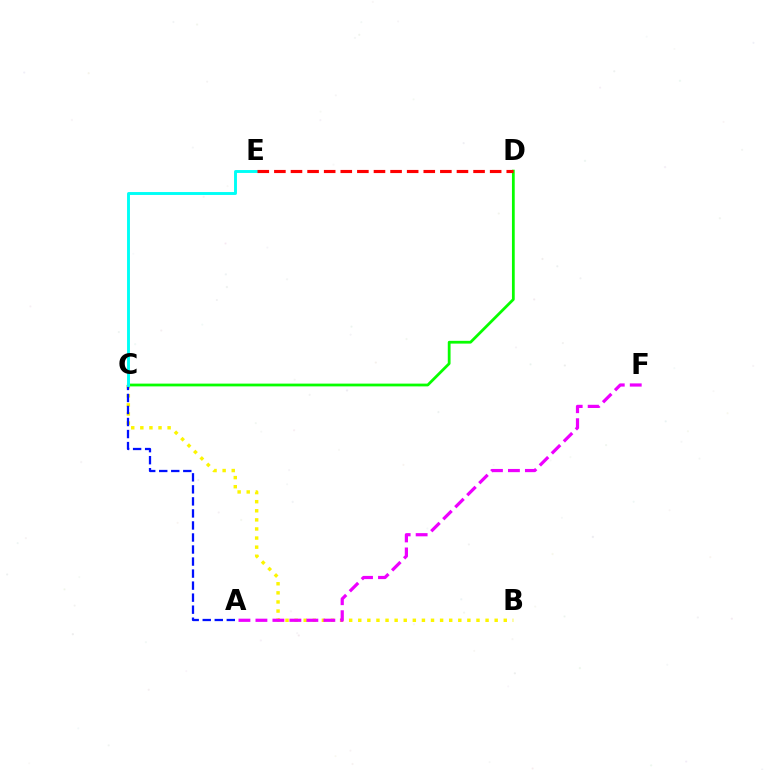{('C', 'D'): [{'color': '#08ff00', 'line_style': 'solid', 'thickness': 2.0}], ('B', 'C'): [{'color': '#fcf500', 'line_style': 'dotted', 'thickness': 2.47}], ('A', 'C'): [{'color': '#0010ff', 'line_style': 'dashed', 'thickness': 1.63}], ('C', 'E'): [{'color': '#00fff6', 'line_style': 'solid', 'thickness': 2.09}], ('D', 'E'): [{'color': '#ff0000', 'line_style': 'dashed', 'thickness': 2.25}], ('A', 'F'): [{'color': '#ee00ff', 'line_style': 'dashed', 'thickness': 2.31}]}